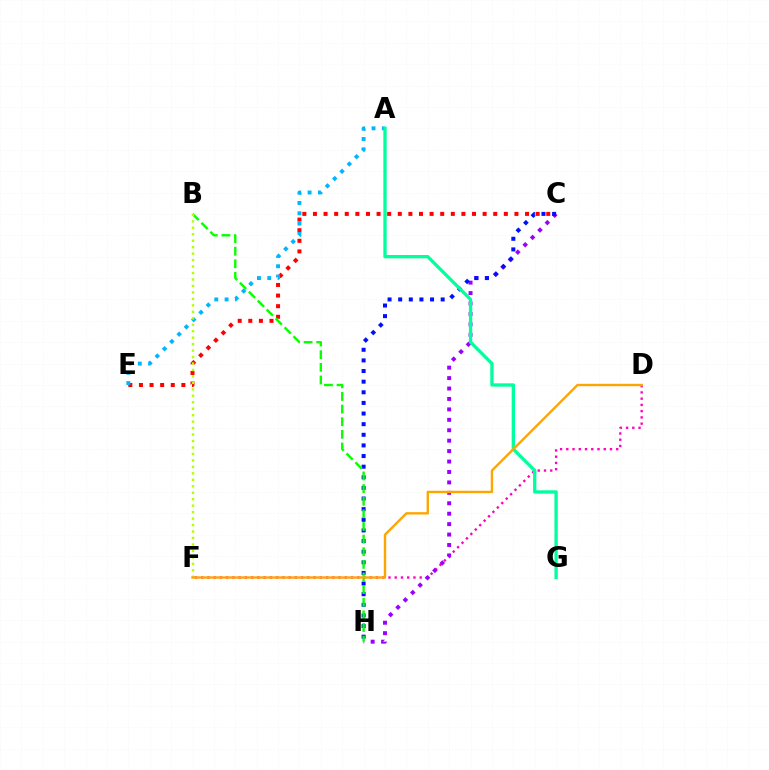{('D', 'F'): [{'color': '#ff00bd', 'line_style': 'dotted', 'thickness': 1.7}, {'color': '#ffa500', 'line_style': 'solid', 'thickness': 1.72}], ('C', 'H'): [{'color': '#9b00ff', 'line_style': 'dotted', 'thickness': 2.83}, {'color': '#0010ff', 'line_style': 'dotted', 'thickness': 2.89}], ('C', 'E'): [{'color': '#ff0000', 'line_style': 'dotted', 'thickness': 2.88}], ('B', 'H'): [{'color': '#08ff00', 'line_style': 'dashed', 'thickness': 1.72}], ('A', 'E'): [{'color': '#00b5ff', 'line_style': 'dotted', 'thickness': 2.8}], ('B', 'F'): [{'color': '#b3ff00', 'line_style': 'dotted', 'thickness': 1.76}], ('A', 'G'): [{'color': '#00ff9d', 'line_style': 'solid', 'thickness': 2.38}]}